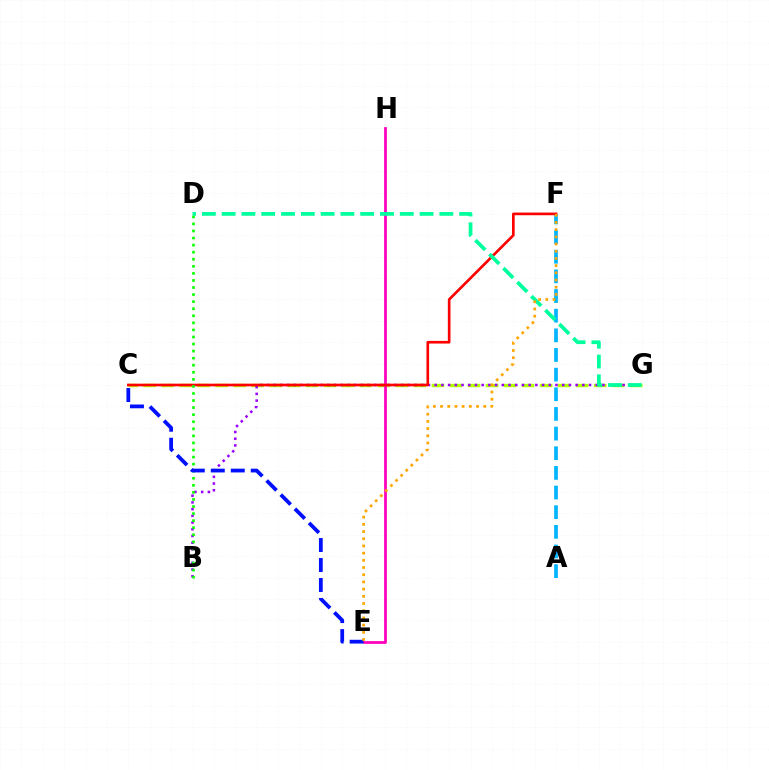{('C', 'G'): [{'color': '#b3ff00', 'line_style': 'dashed', 'thickness': 2.45}], ('B', 'G'): [{'color': '#9b00ff', 'line_style': 'dotted', 'thickness': 1.82}], ('A', 'F'): [{'color': '#00b5ff', 'line_style': 'dashed', 'thickness': 2.67}], ('E', 'H'): [{'color': '#ff00bd', 'line_style': 'solid', 'thickness': 1.99}], ('C', 'F'): [{'color': '#ff0000', 'line_style': 'solid', 'thickness': 1.91}], ('B', 'D'): [{'color': '#08ff00', 'line_style': 'dotted', 'thickness': 1.92}], ('D', 'G'): [{'color': '#00ff9d', 'line_style': 'dashed', 'thickness': 2.69}], ('C', 'E'): [{'color': '#0010ff', 'line_style': 'dashed', 'thickness': 2.72}], ('E', 'F'): [{'color': '#ffa500', 'line_style': 'dotted', 'thickness': 1.96}]}